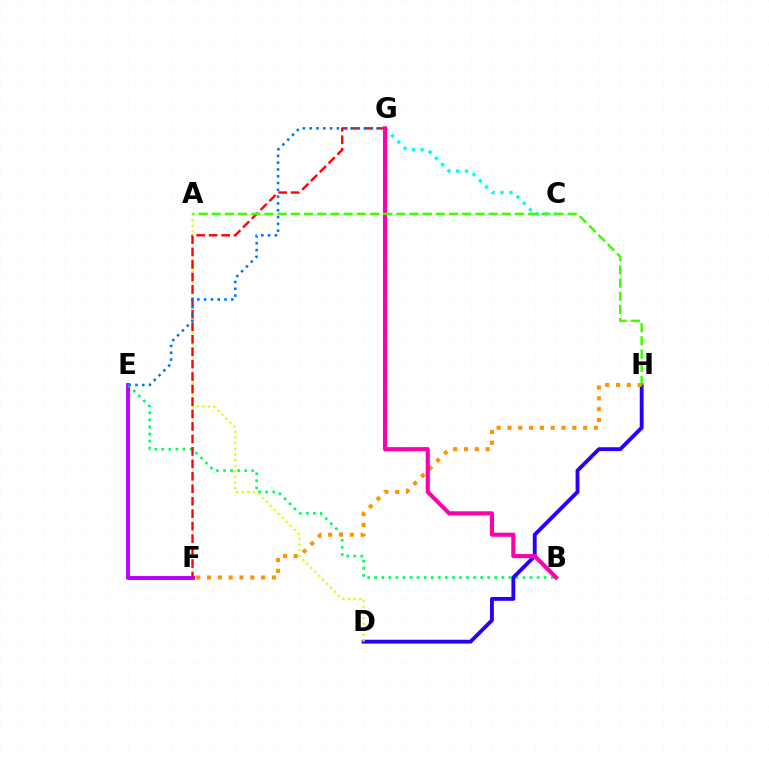{('C', 'G'): [{'color': '#00fff6', 'line_style': 'dotted', 'thickness': 2.41}], ('E', 'F'): [{'color': '#b900ff', 'line_style': 'solid', 'thickness': 2.81}], ('B', 'E'): [{'color': '#00ff5c', 'line_style': 'dotted', 'thickness': 1.92}], ('D', 'H'): [{'color': '#2500ff', 'line_style': 'solid', 'thickness': 2.76}], ('A', 'D'): [{'color': '#d1ff00', 'line_style': 'dotted', 'thickness': 1.53}], ('F', 'H'): [{'color': '#ff9400', 'line_style': 'dotted', 'thickness': 2.94}], ('F', 'G'): [{'color': '#ff0000', 'line_style': 'dashed', 'thickness': 1.69}], ('E', 'G'): [{'color': '#0074ff', 'line_style': 'dotted', 'thickness': 1.85}], ('B', 'G'): [{'color': '#ff00ac', 'line_style': 'solid', 'thickness': 2.96}], ('A', 'H'): [{'color': '#3dff00', 'line_style': 'dashed', 'thickness': 1.79}]}